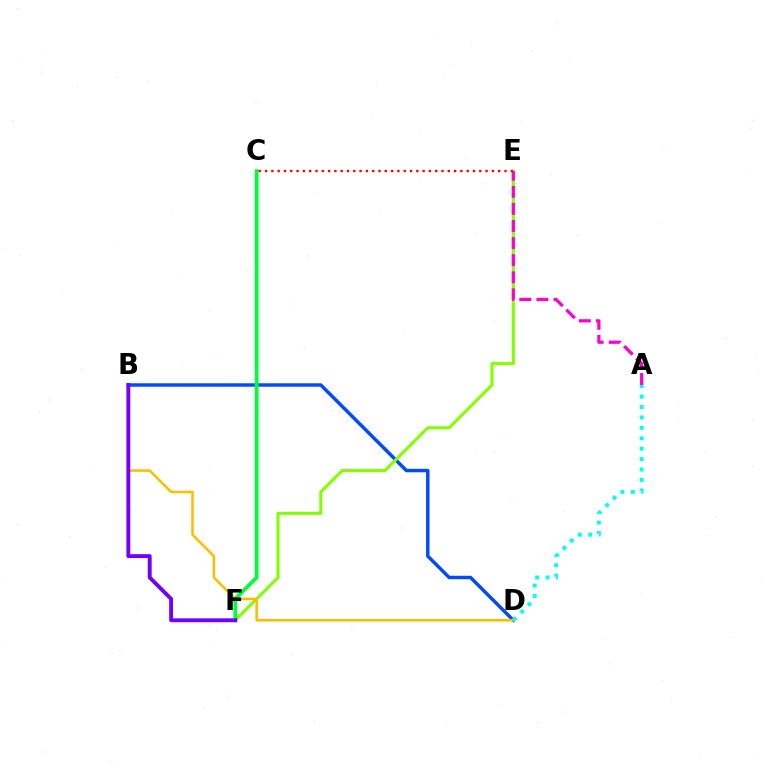{('B', 'D'): [{'color': '#004bff', 'line_style': 'solid', 'thickness': 2.49}, {'color': '#ffbd00', 'line_style': 'solid', 'thickness': 1.83}], ('E', 'F'): [{'color': '#84ff00', 'line_style': 'solid', 'thickness': 2.21}], ('A', 'E'): [{'color': '#ff00cf', 'line_style': 'dashed', 'thickness': 2.32}], ('C', 'F'): [{'color': '#00ff39', 'line_style': 'solid', 'thickness': 2.7}], ('B', 'F'): [{'color': '#7200ff', 'line_style': 'solid', 'thickness': 2.8}], ('C', 'E'): [{'color': '#ff0000', 'line_style': 'dotted', 'thickness': 1.71}], ('A', 'D'): [{'color': '#00fff6', 'line_style': 'dotted', 'thickness': 2.83}]}